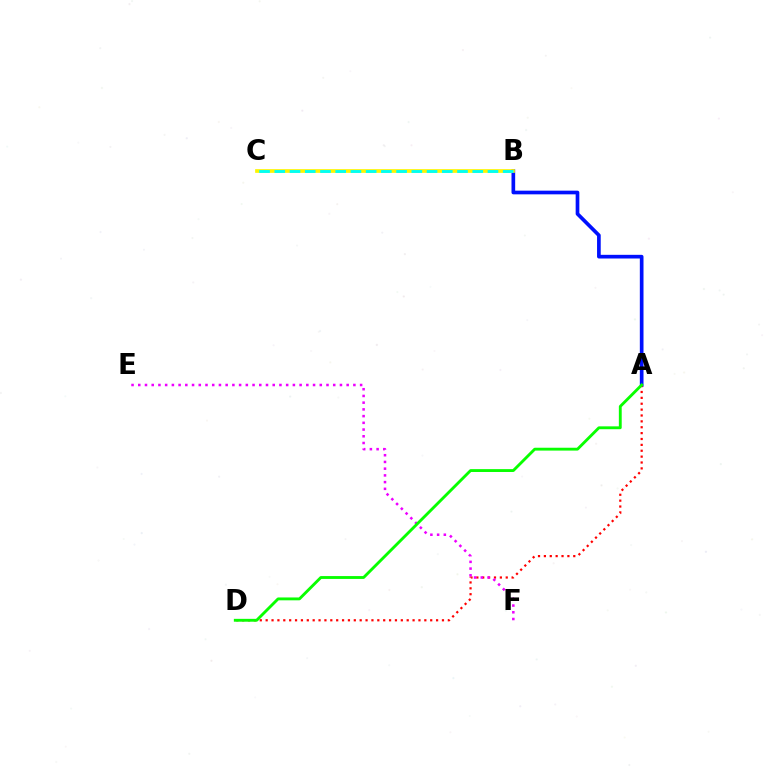{('A', 'B'): [{'color': '#0010ff', 'line_style': 'solid', 'thickness': 2.65}], ('A', 'D'): [{'color': '#ff0000', 'line_style': 'dotted', 'thickness': 1.6}, {'color': '#08ff00', 'line_style': 'solid', 'thickness': 2.06}], ('E', 'F'): [{'color': '#ee00ff', 'line_style': 'dotted', 'thickness': 1.83}], ('B', 'C'): [{'color': '#fcf500', 'line_style': 'solid', 'thickness': 2.66}, {'color': '#00fff6', 'line_style': 'dashed', 'thickness': 2.07}]}